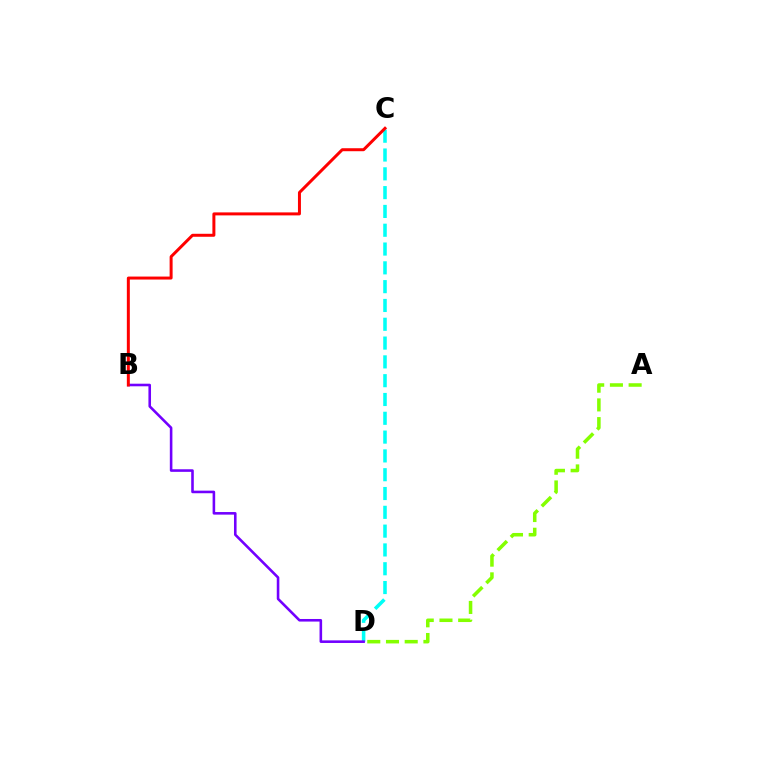{('C', 'D'): [{'color': '#00fff6', 'line_style': 'dashed', 'thickness': 2.55}], ('A', 'D'): [{'color': '#84ff00', 'line_style': 'dashed', 'thickness': 2.54}], ('B', 'D'): [{'color': '#7200ff', 'line_style': 'solid', 'thickness': 1.86}], ('B', 'C'): [{'color': '#ff0000', 'line_style': 'solid', 'thickness': 2.15}]}